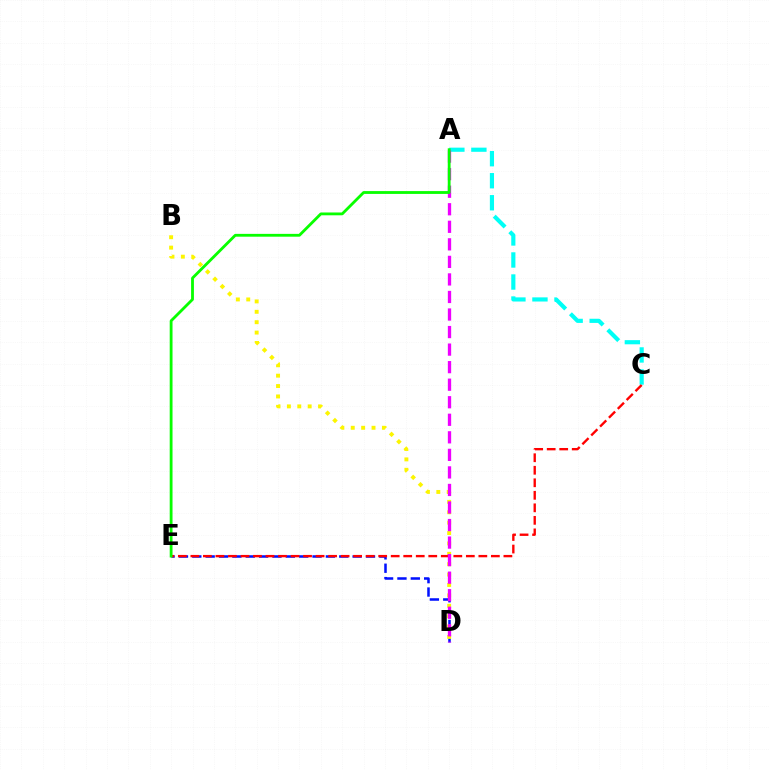{('D', 'E'): [{'color': '#0010ff', 'line_style': 'dashed', 'thickness': 1.82}], ('A', 'C'): [{'color': '#00fff6', 'line_style': 'dashed', 'thickness': 2.99}], ('B', 'D'): [{'color': '#fcf500', 'line_style': 'dotted', 'thickness': 2.82}], ('C', 'E'): [{'color': '#ff0000', 'line_style': 'dashed', 'thickness': 1.7}], ('A', 'D'): [{'color': '#ee00ff', 'line_style': 'dashed', 'thickness': 2.38}], ('A', 'E'): [{'color': '#08ff00', 'line_style': 'solid', 'thickness': 2.03}]}